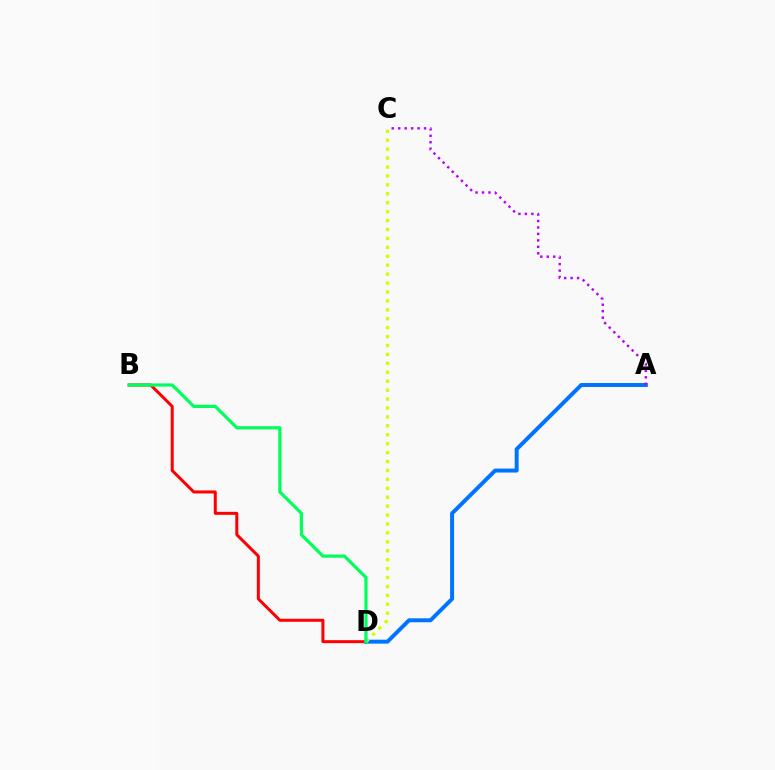{('B', 'D'): [{'color': '#ff0000', 'line_style': 'solid', 'thickness': 2.16}, {'color': '#00ff5c', 'line_style': 'solid', 'thickness': 2.31}], ('A', 'D'): [{'color': '#0074ff', 'line_style': 'solid', 'thickness': 2.85}], ('C', 'D'): [{'color': '#d1ff00', 'line_style': 'dotted', 'thickness': 2.42}], ('A', 'C'): [{'color': '#b900ff', 'line_style': 'dotted', 'thickness': 1.76}]}